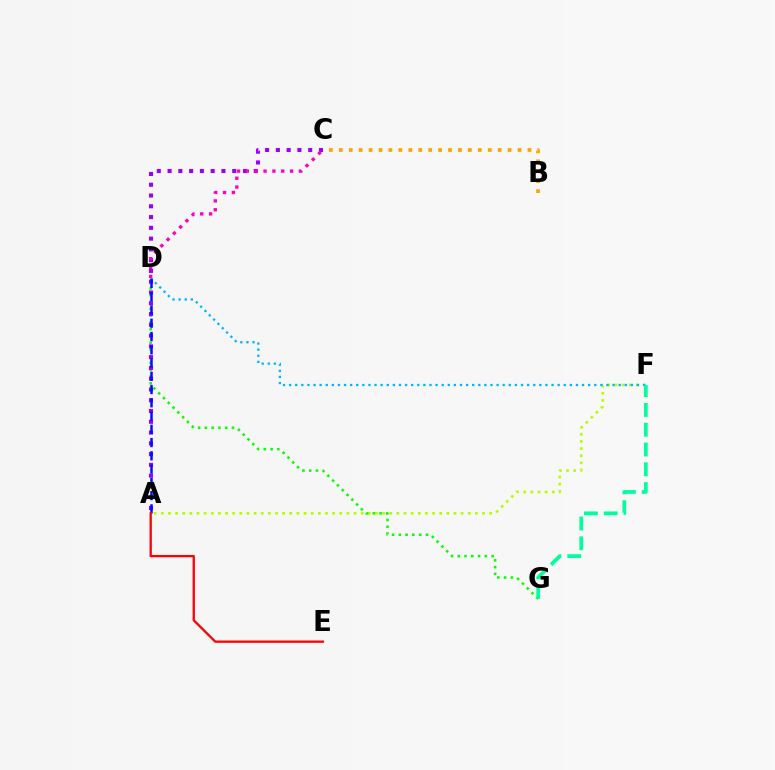{('A', 'F'): [{'color': '#b3ff00', 'line_style': 'dotted', 'thickness': 1.94}], ('D', 'G'): [{'color': '#08ff00', 'line_style': 'dotted', 'thickness': 1.84}], ('D', 'F'): [{'color': '#00b5ff', 'line_style': 'dotted', 'thickness': 1.66}], ('A', 'C'): [{'color': '#9b00ff', 'line_style': 'dotted', 'thickness': 2.93}], ('B', 'C'): [{'color': '#ffa500', 'line_style': 'dotted', 'thickness': 2.7}], ('A', 'D'): [{'color': '#0010ff', 'line_style': 'dashed', 'thickness': 1.8}], ('A', 'E'): [{'color': '#ff0000', 'line_style': 'solid', 'thickness': 1.65}], ('F', 'G'): [{'color': '#00ff9d', 'line_style': 'dashed', 'thickness': 2.69}], ('C', 'D'): [{'color': '#ff00bd', 'line_style': 'dotted', 'thickness': 2.4}]}